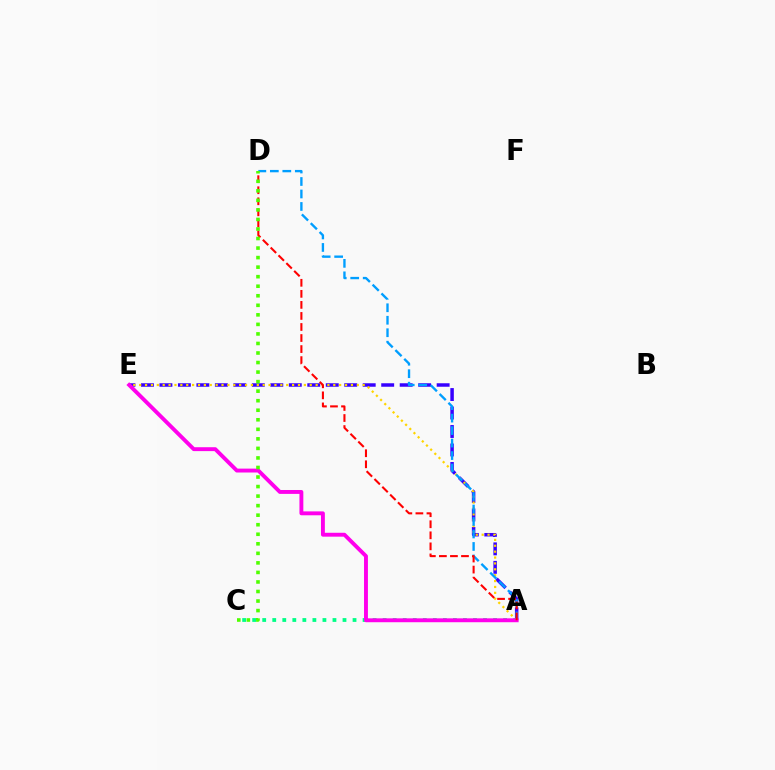{('A', 'E'): [{'color': '#3700ff', 'line_style': 'dashed', 'thickness': 2.51}, {'color': '#ffd500', 'line_style': 'dotted', 'thickness': 1.6}, {'color': '#ff00ed', 'line_style': 'solid', 'thickness': 2.8}], ('A', 'D'): [{'color': '#009eff', 'line_style': 'dashed', 'thickness': 1.7}, {'color': '#ff0000', 'line_style': 'dashed', 'thickness': 1.5}], ('A', 'C'): [{'color': '#00ff86', 'line_style': 'dotted', 'thickness': 2.73}], ('C', 'D'): [{'color': '#4fff00', 'line_style': 'dotted', 'thickness': 2.59}]}